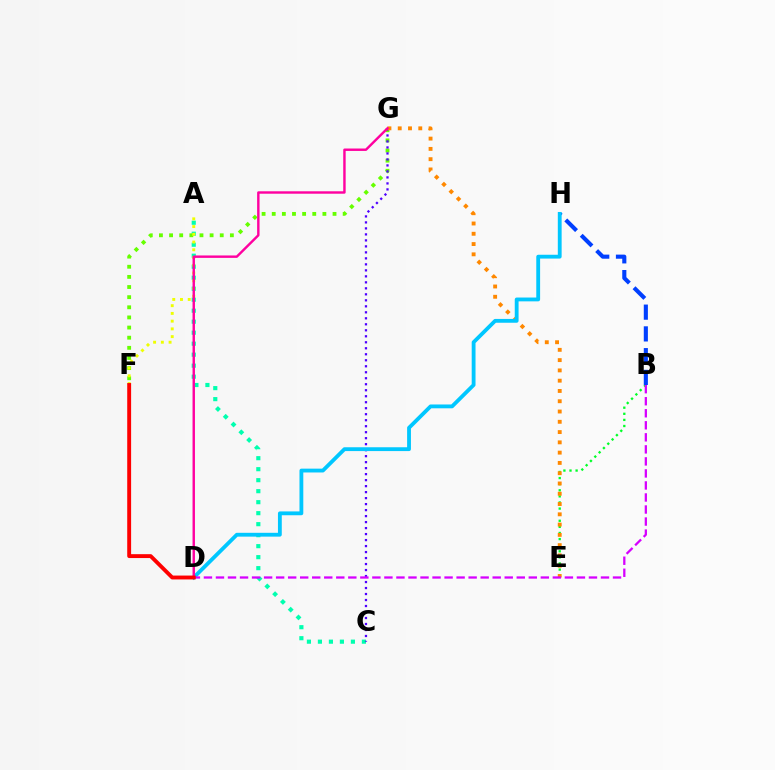{('A', 'C'): [{'color': '#00ffaf', 'line_style': 'dotted', 'thickness': 2.99}], ('B', 'E'): [{'color': '#00ff27', 'line_style': 'dotted', 'thickness': 1.66}], ('F', 'G'): [{'color': '#66ff00', 'line_style': 'dotted', 'thickness': 2.75}], ('C', 'G'): [{'color': '#4f00ff', 'line_style': 'dotted', 'thickness': 1.63}], ('B', 'H'): [{'color': '#003fff', 'line_style': 'dashed', 'thickness': 2.96}], ('A', 'F'): [{'color': '#eeff00', 'line_style': 'dotted', 'thickness': 2.1}], ('E', 'G'): [{'color': '#ff8800', 'line_style': 'dotted', 'thickness': 2.79}], ('D', 'H'): [{'color': '#00c7ff', 'line_style': 'solid', 'thickness': 2.75}], ('B', 'D'): [{'color': '#d600ff', 'line_style': 'dashed', 'thickness': 1.63}], ('D', 'G'): [{'color': '#ff00a0', 'line_style': 'solid', 'thickness': 1.74}], ('D', 'F'): [{'color': '#ff0000', 'line_style': 'solid', 'thickness': 2.8}]}